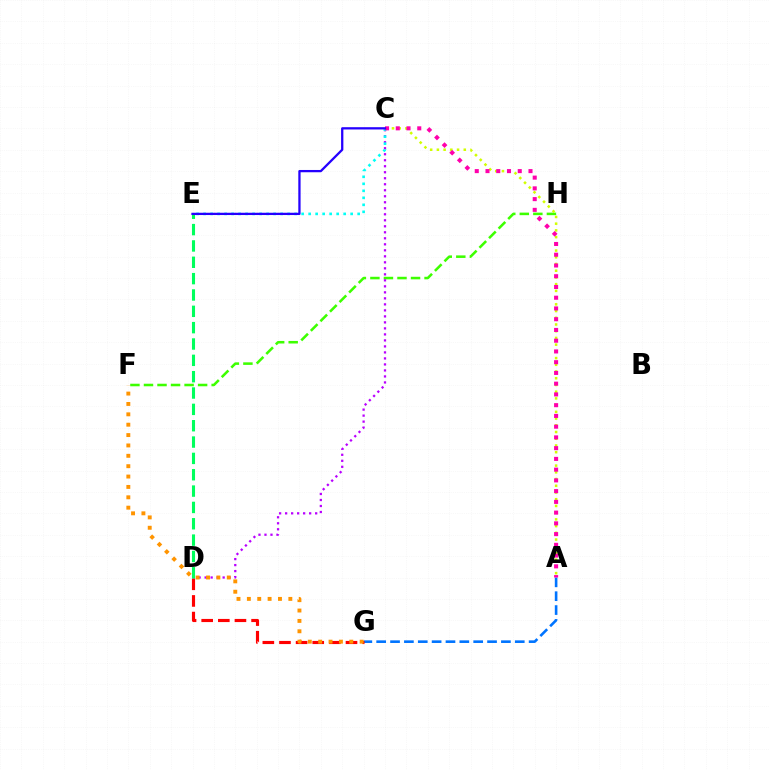{('F', 'H'): [{'color': '#3dff00', 'line_style': 'dashed', 'thickness': 1.84}], ('A', 'G'): [{'color': '#0074ff', 'line_style': 'dashed', 'thickness': 1.88}], ('A', 'C'): [{'color': '#d1ff00', 'line_style': 'dotted', 'thickness': 1.83}, {'color': '#ff00ac', 'line_style': 'dotted', 'thickness': 2.92}], ('C', 'D'): [{'color': '#b900ff', 'line_style': 'dotted', 'thickness': 1.63}], ('D', 'G'): [{'color': '#ff0000', 'line_style': 'dashed', 'thickness': 2.26}], ('C', 'E'): [{'color': '#00fff6', 'line_style': 'dotted', 'thickness': 1.9}, {'color': '#2500ff', 'line_style': 'solid', 'thickness': 1.64}], ('F', 'G'): [{'color': '#ff9400', 'line_style': 'dotted', 'thickness': 2.82}], ('D', 'E'): [{'color': '#00ff5c', 'line_style': 'dashed', 'thickness': 2.22}]}